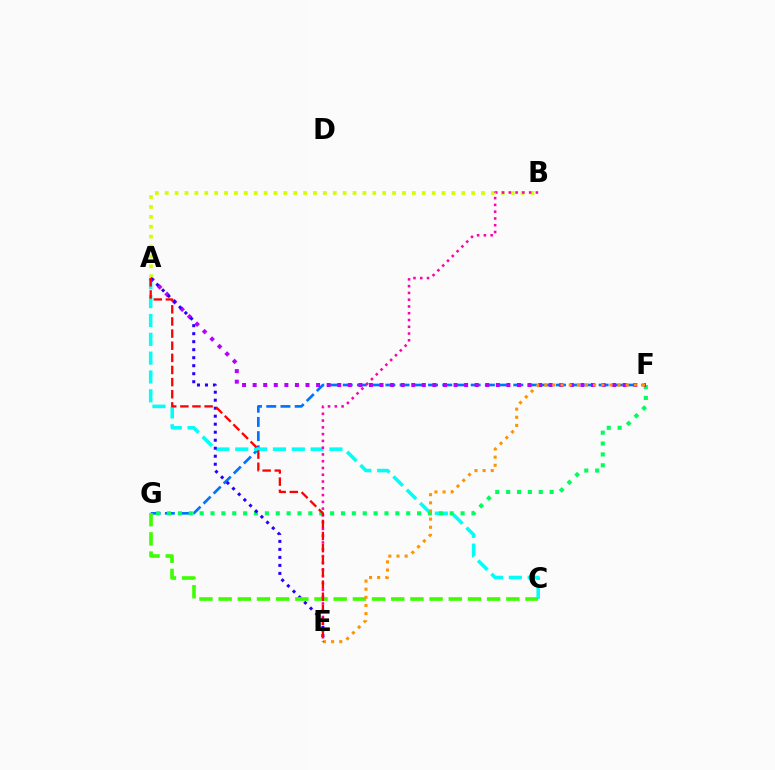{('F', 'G'): [{'color': '#0074ff', 'line_style': 'dashed', 'thickness': 1.93}, {'color': '#00ff5c', 'line_style': 'dotted', 'thickness': 2.95}], ('A', 'C'): [{'color': '#00fff6', 'line_style': 'dashed', 'thickness': 2.56}], ('A', 'F'): [{'color': '#b900ff', 'line_style': 'dotted', 'thickness': 2.87}], ('A', 'B'): [{'color': '#d1ff00', 'line_style': 'dotted', 'thickness': 2.69}], ('A', 'E'): [{'color': '#2500ff', 'line_style': 'dotted', 'thickness': 2.17}, {'color': '#ff0000', 'line_style': 'dashed', 'thickness': 1.65}], ('C', 'G'): [{'color': '#3dff00', 'line_style': 'dashed', 'thickness': 2.61}], ('E', 'F'): [{'color': '#ff9400', 'line_style': 'dotted', 'thickness': 2.21}], ('B', 'E'): [{'color': '#ff00ac', 'line_style': 'dotted', 'thickness': 1.84}]}